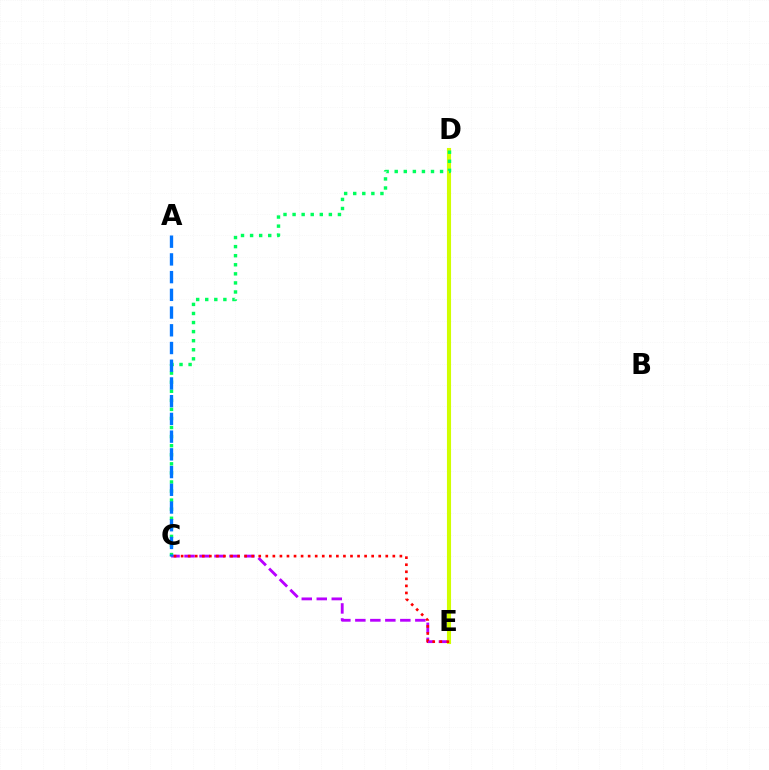{('C', 'E'): [{'color': '#b900ff', 'line_style': 'dashed', 'thickness': 2.04}, {'color': '#ff0000', 'line_style': 'dotted', 'thickness': 1.92}], ('D', 'E'): [{'color': '#d1ff00', 'line_style': 'solid', 'thickness': 2.95}], ('C', 'D'): [{'color': '#00ff5c', 'line_style': 'dotted', 'thickness': 2.46}], ('A', 'C'): [{'color': '#0074ff', 'line_style': 'dashed', 'thickness': 2.41}]}